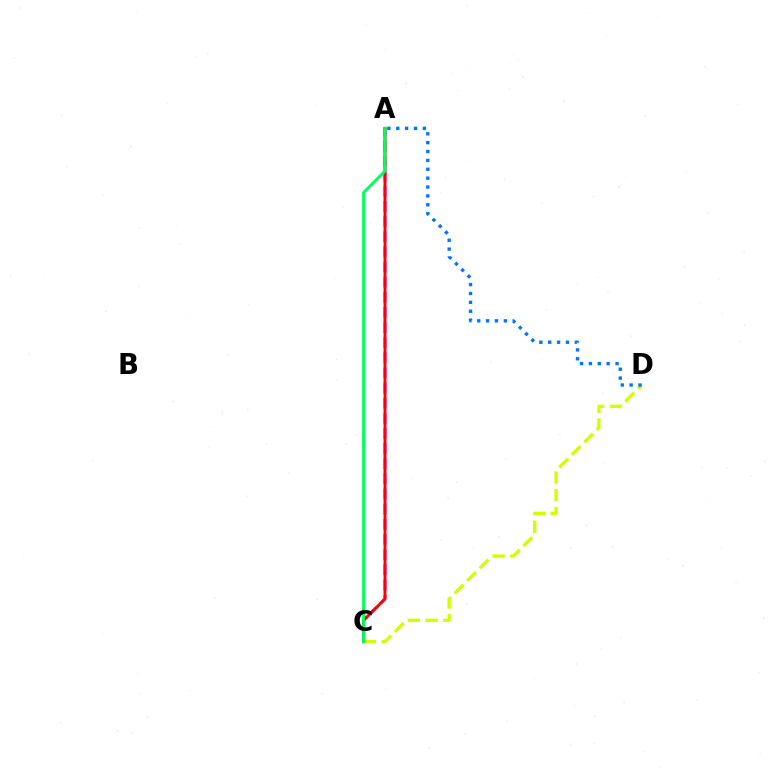{('C', 'D'): [{'color': '#d1ff00', 'line_style': 'dashed', 'thickness': 2.4}], ('A', 'C'): [{'color': '#b900ff', 'line_style': 'dashed', 'thickness': 2.06}, {'color': '#ff0000', 'line_style': 'solid', 'thickness': 2.09}, {'color': '#00ff5c', 'line_style': 'solid', 'thickness': 2.12}], ('A', 'D'): [{'color': '#0074ff', 'line_style': 'dotted', 'thickness': 2.41}]}